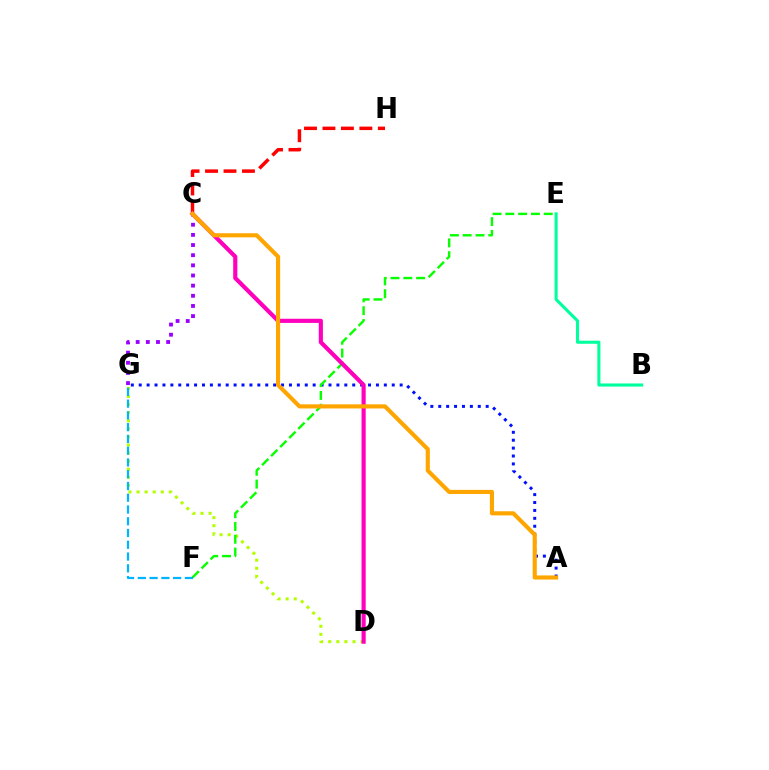{('A', 'G'): [{'color': '#0010ff', 'line_style': 'dotted', 'thickness': 2.15}], ('D', 'G'): [{'color': '#b3ff00', 'line_style': 'dotted', 'thickness': 2.2}], ('E', 'F'): [{'color': '#08ff00', 'line_style': 'dashed', 'thickness': 1.74}], ('C', 'G'): [{'color': '#9b00ff', 'line_style': 'dotted', 'thickness': 2.76}], ('B', 'E'): [{'color': '#00ff9d', 'line_style': 'solid', 'thickness': 2.21}], ('F', 'G'): [{'color': '#00b5ff', 'line_style': 'dashed', 'thickness': 1.6}], ('C', 'H'): [{'color': '#ff0000', 'line_style': 'dashed', 'thickness': 2.51}], ('C', 'D'): [{'color': '#ff00bd', 'line_style': 'solid', 'thickness': 2.99}], ('A', 'C'): [{'color': '#ffa500', 'line_style': 'solid', 'thickness': 2.97}]}